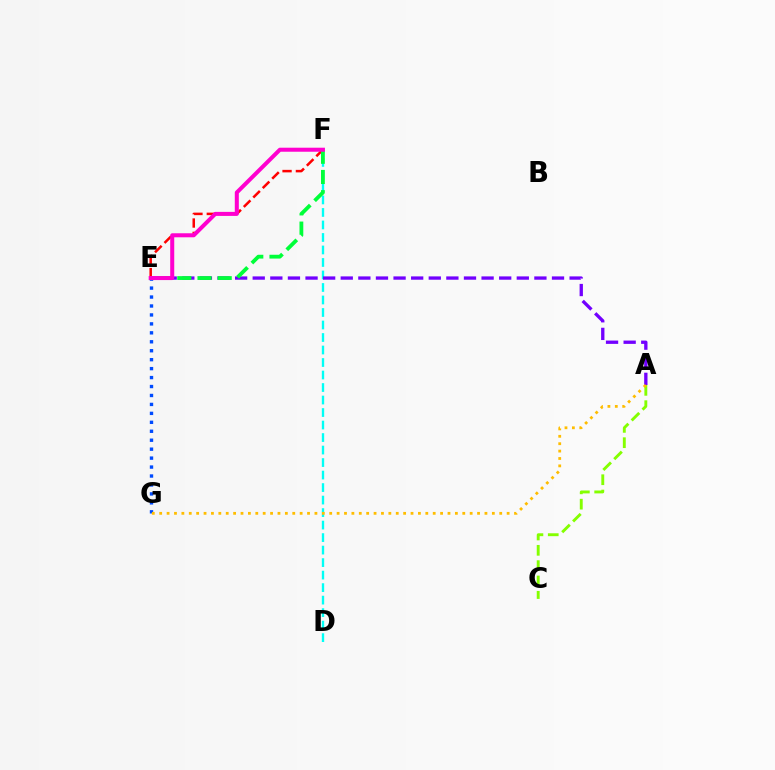{('E', 'G'): [{'color': '#004bff', 'line_style': 'dotted', 'thickness': 2.43}], ('A', 'C'): [{'color': '#84ff00', 'line_style': 'dashed', 'thickness': 2.08}], ('D', 'F'): [{'color': '#00fff6', 'line_style': 'dashed', 'thickness': 1.7}], ('E', 'F'): [{'color': '#ff0000', 'line_style': 'dashed', 'thickness': 1.81}, {'color': '#00ff39', 'line_style': 'dashed', 'thickness': 2.74}, {'color': '#ff00cf', 'line_style': 'solid', 'thickness': 2.9}], ('A', 'E'): [{'color': '#7200ff', 'line_style': 'dashed', 'thickness': 2.39}], ('A', 'G'): [{'color': '#ffbd00', 'line_style': 'dotted', 'thickness': 2.01}]}